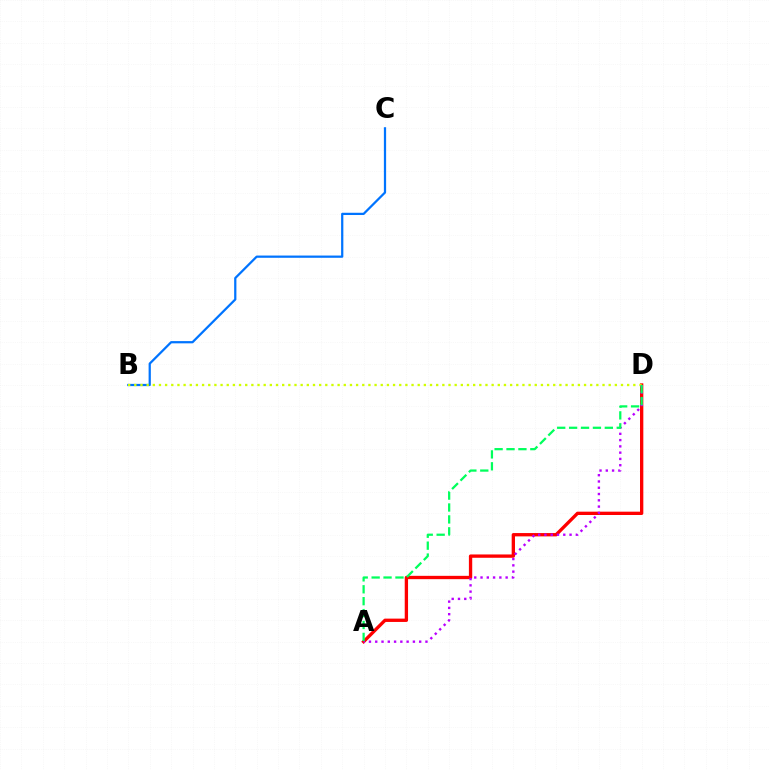{('A', 'D'): [{'color': '#ff0000', 'line_style': 'solid', 'thickness': 2.39}, {'color': '#b900ff', 'line_style': 'dotted', 'thickness': 1.71}, {'color': '#00ff5c', 'line_style': 'dashed', 'thickness': 1.62}], ('B', 'C'): [{'color': '#0074ff', 'line_style': 'solid', 'thickness': 1.61}], ('B', 'D'): [{'color': '#d1ff00', 'line_style': 'dotted', 'thickness': 1.67}]}